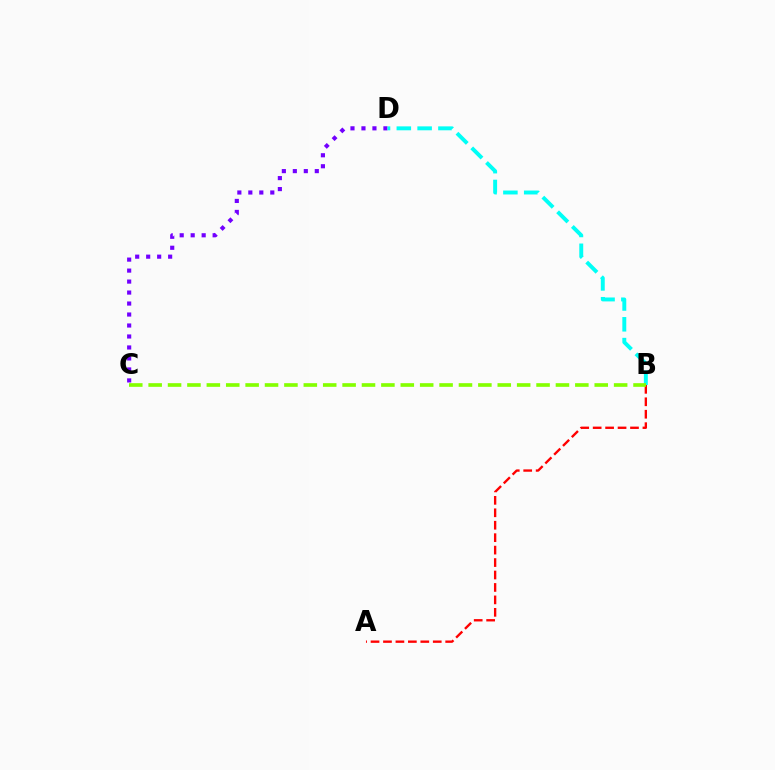{('C', 'D'): [{'color': '#7200ff', 'line_style': 'dotted', 'thickness': 2.98}], ('B', 'D'): [{'color': '#00fff6', 'line_style': 'dashed', 'thickness': 2.83}], ('A', 'B'): [{'color': '#ff0000', 'line_style': 'dashed', 'thickness': 1.69}], ('B', 'C'): [{'color': '#84ff00', 'line_style': 'dashed', 'thickness': 2.63}]}